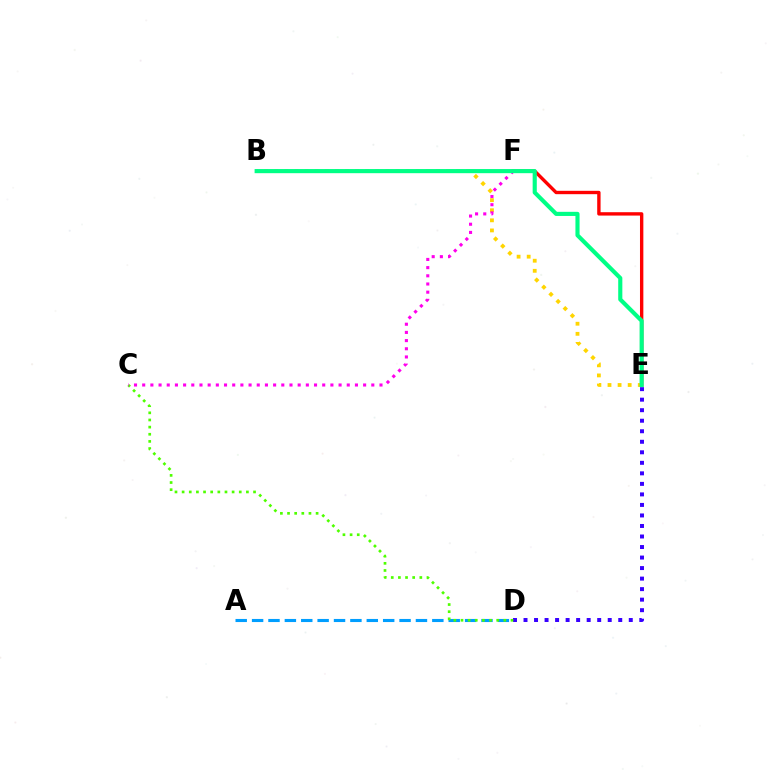{('A', 'D'): [{'color': '#009eff', 'line_style': 'dashed', 'thickness': 2.23}], ('D', 'E'): [{'color': '#3700ff', 'line_style': 'dotted', 'thickness': 2.86}], ('C', 'D'): [{'color': '#4fff00', 'line_style': 'dotted', 'thickness': 1.94}], ('E', 'F'): [{'color': '#ff0000', 'line_style': 'solid', 'thickness': 2.43}], ('B', 'E'): [{'color': '#ffd500', 'line_style': 'dotted', 'thickness': 2.74}, {'color': '#00ff86', 'line_style': 'solid', 'thickness': 2.97}], ('C', 'F'): [{'color': '#ff00ed', 'line_style': 'dotted', 'thickness': 2.22}]}